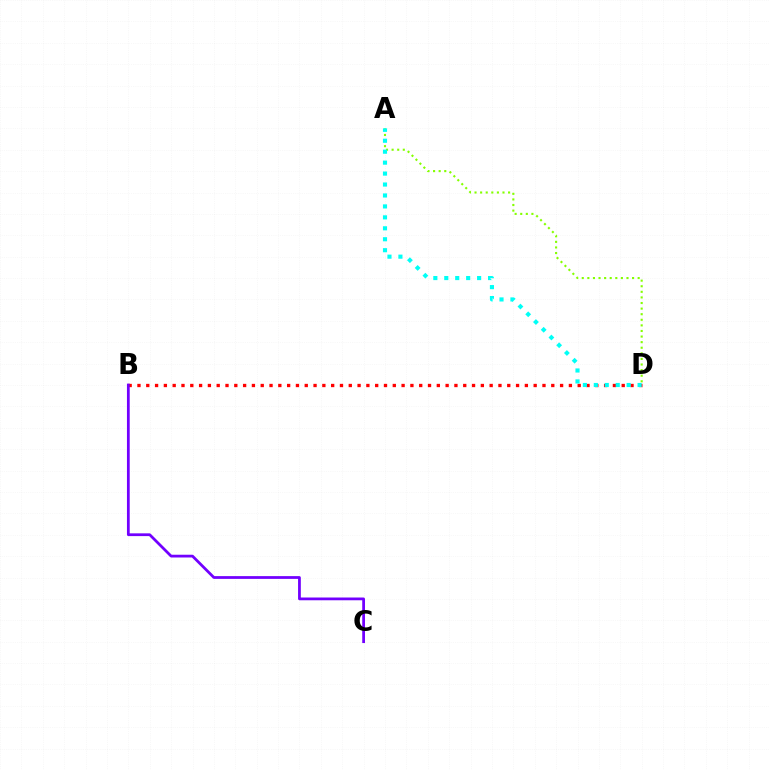{('B', 'D'): [{'color': '#ff0000', 'line_style': 'dotted', 'thickness': 2.39}], ('B', 'C'): [{'color': '#7200ff', 'line_style': 'solid', 'thickness': 1.99}], ('A', 'D'): [{'color': '#84ff00', 'line_style': 'dotted', 'thickness': 1.52}, {'color': '#00fff6', 'line_style': 'dotted', 'thickness': 2.97}]}